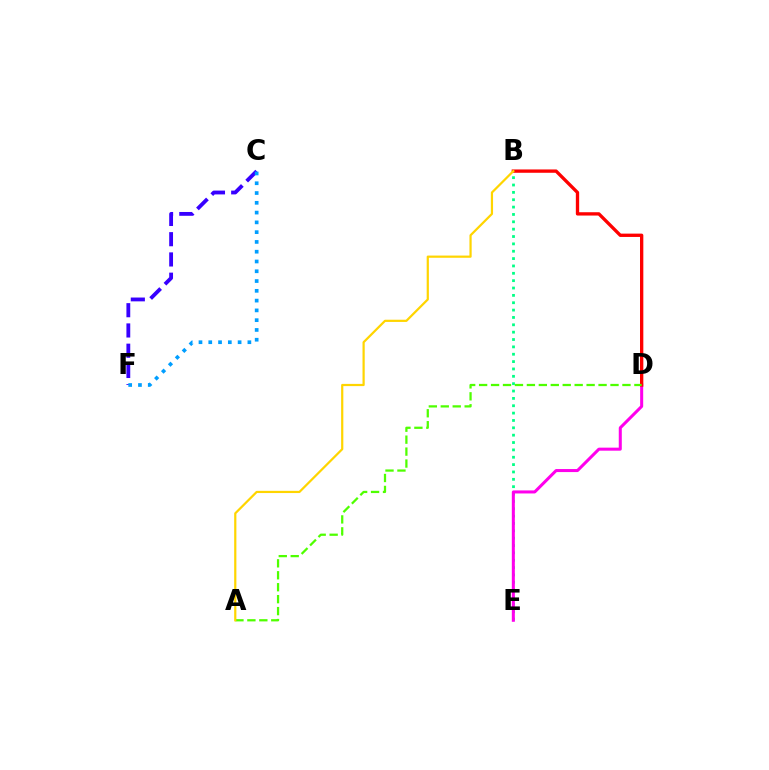{('B', 'E'): [{'color': '#00ff86', 'line_style': 'dotted', 'thickness': 2.0}], ('C', 'F'): [{'color': '#3700ff', 'line_style': 'dashed', 'thickness': 2.75}, {'color': '#009eff', 'line_style': 'dotted', 'thickness': 2.66}], ('D', 'E'): [{'color': '#ff00ed', 'line_style': 'solid', 'thickness': 2.18}], ('B', 'D'): [{'color': '#ff0000', 'line_style': 'solid', 'thickness': 2.39}], ('A', 'D'): [{'color': '#4fff00', 'line_style': 'dashed', 'thickness': 1.62}], ('A', 'B'): [{'color': '#ffd500', 'line_style': 'solid', 'thickness': 1.59}]}